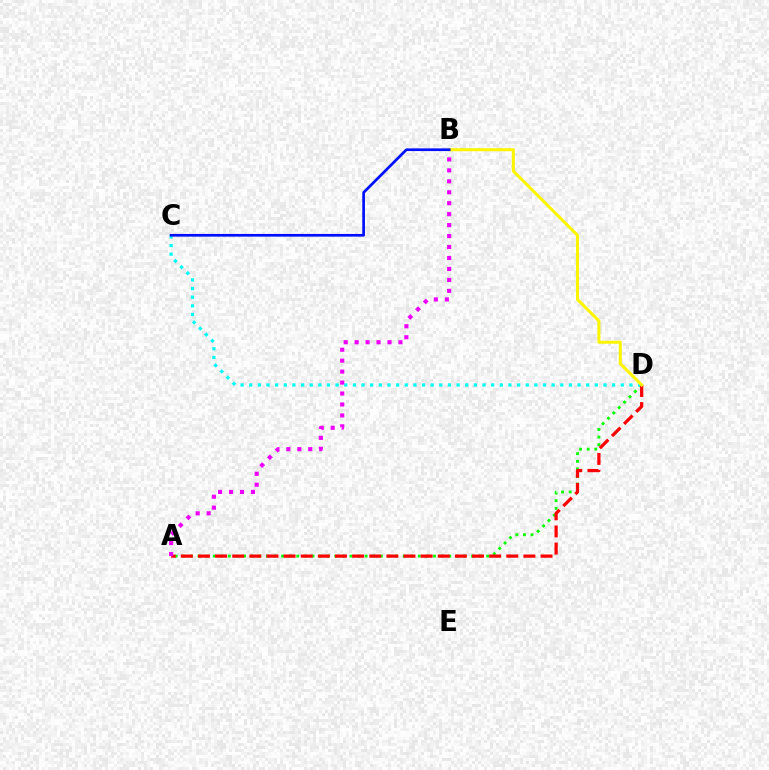{('A', 'D'): [{'color': '#08ff00', 'line_style': 'dotted', 'thickness': 2.06}, {'color': '#ff0000', 'line_style': 'dashed', 'thickness': 2.33}], ('C', 'D'): [{'color': '#00fff6', 'line_style': 'dotted', 'thickness': 2.35}], ('A', 'B'): [{'color': '#ee00ff', 'line_style': 'dotted', 'thickness': 2.97}], ('B', 'D'): [{'color': '#fcf500', 'line_style': 'solid', 'thickness': 2.19}], ('B', 'C'): [{'color': '#0010ff', 'line_style': 'solid', 'thickness': 1.94}]}